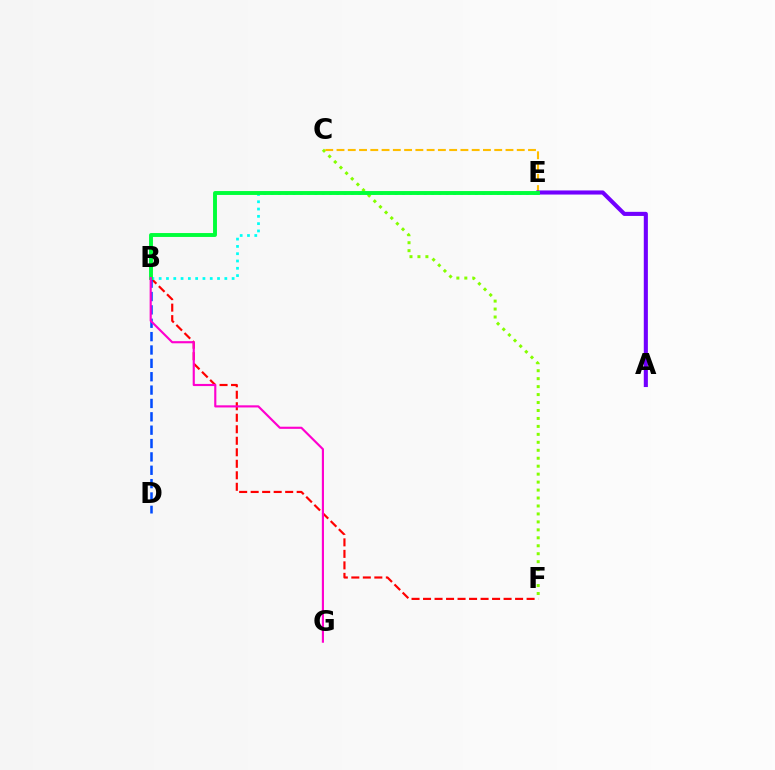{('C', 'F'): [{'color': '#84ff00', 'line_style': 'dotted', 'thickness': 2.16}], ('B', 'F'): [{'color': '#ff0000', 'line_style': 'dashed', 'thickness': 1.56}], ('C', 'E'): [{'color': '#ffbd00', 'line_style': 'dashed', 'thickness': 1.53}], ('B', 'D'): [{'color': '#004bff', 'line_style': 'dashed', 'thickness': 1.82}], ('A', 'E'): [{'color': '#7200ff', 'line_style': 'solid', 'thickness': 2.95}], ('B', 'E'): [{'color': '#00fff6', 'line_style': 'dotted', 'thickness': 1.98}, {'color': '#00ff39', 'line_style': 'solid', 'thickness': 2.81}], ('B', 'G'): [{'color': '#ff00cf', 'line_style': 'solid', 'thickness': 1.54}]}